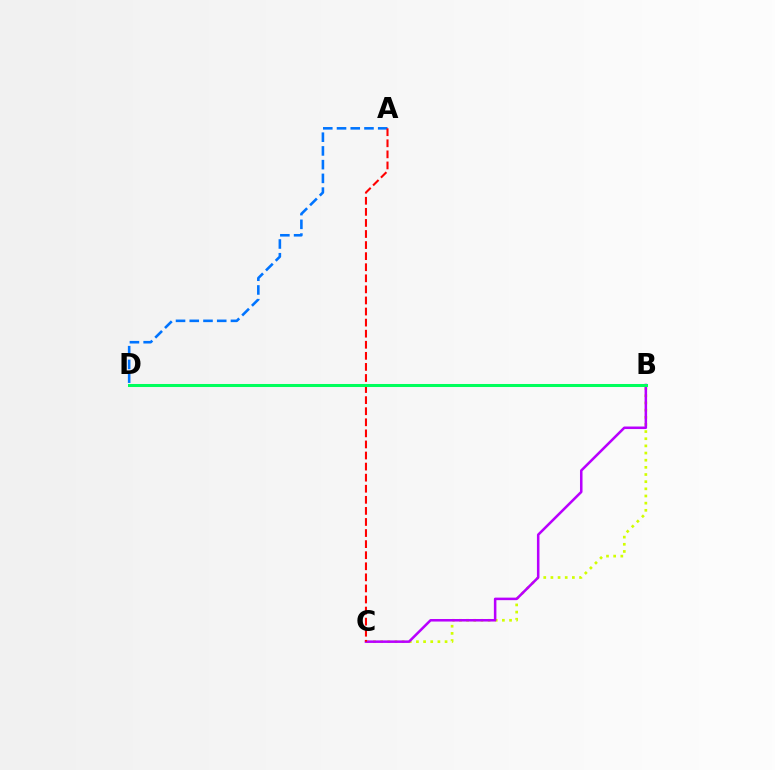{('B', 'C'): [{'color': '#d1ff00', 'line_style': 'dotted', 'thickness': 1.94}, {'color': '#b900ff', 'line_style': 'solid', 'thickness': 1.83}], ('A', 'D'): [{'color': '#0074ff', 'line_style': 'dashed', 'thickness': 1.87}], ('A', 'C'): [{'color': '#ff0000', 'line_style': 'dashed', 'thickness': 1.5}], ('B', 'D'): [{'color': '#00ff5c', 'line_style': 'solid', 'thickness': 2.18}]}